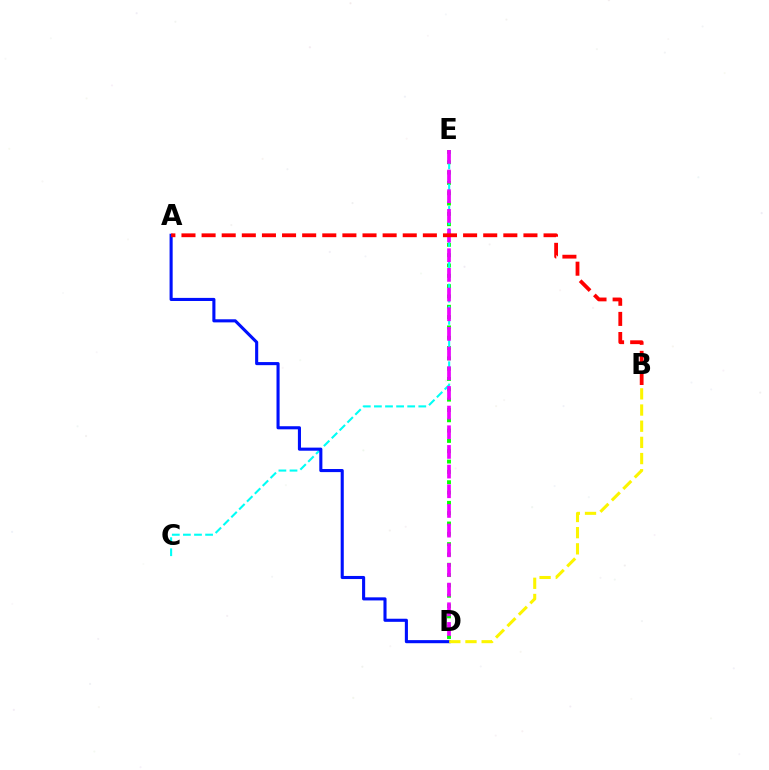{('D', 'E'): [{'color': '#08ff00', 'line_style': 'dotted', 'thickness': 2.8}, {'color': '#ee00ff', 'line_style': 'dashed', 'thickness': 2.67}], ('C', 'E'): [{'color': '#00fff6', 'line_style': 'dashed', 'thickness': 1.51}], ('A', 'D'): [{'color': '#0010ff', 'line_style': 'solid', 'thickness': 2.23}], ('A', 'B'): [{'color': '#ff0000', 'line_style': 'dashed', 'thickness': 2.73}], ('B', 'D'): [{'color': '#fcf500', 'line_style': 'dashed', 'thickness': 2.2}]}